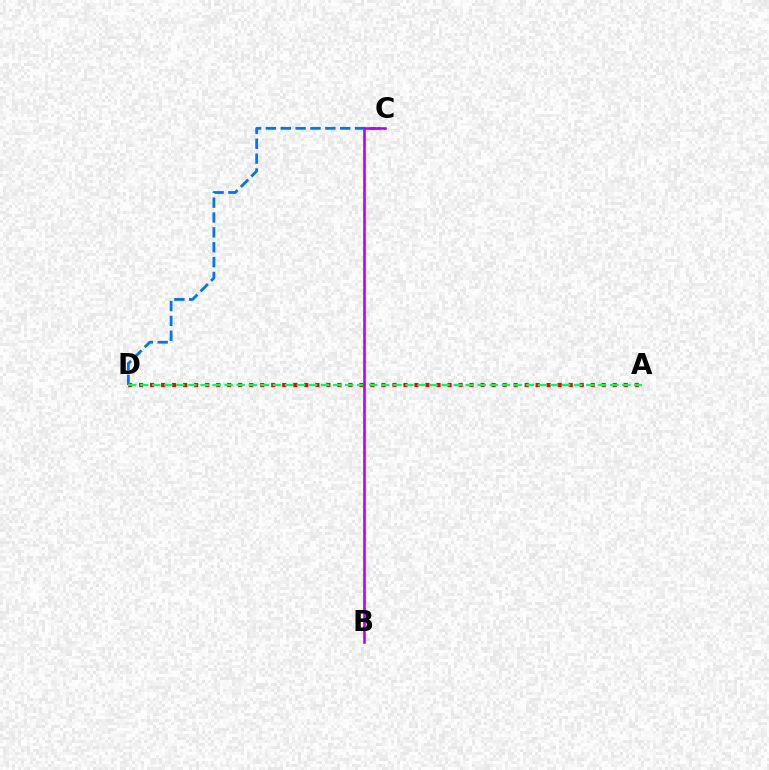{('A', 'D'): [{'color': '#ff0000', 'line_style': 'dotted', 'thickness': 2.99}, {'color': '#00ff5c', 'line_style': 'dashed', 'thickness': 1.64}], ('C', 'D'): [{'color': '#0074ff', 'line_style': 'dashed', 'thickness': 2.02}], ('B', 'C'): [{'color': '#d1ff00', 'line_style': 'dotted', 'thickness': 1.92}, {'color': '#b900ff', 'line_style': 'solid', 'thickness': 1.86}]}